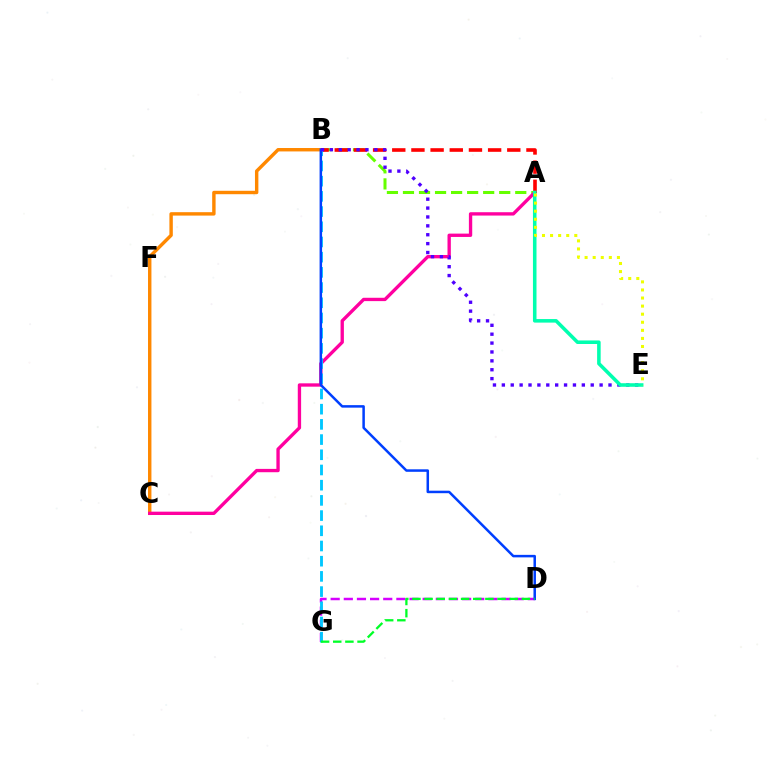{('D', 'G'): [{'color': '#d600ff', 'line_style': 'dashed', 'thickness': 1.79}, {'color': '#00ff27', 'line_style': 'dashed', 'thickness': 1.65}], ('A', 'B'): [{'color': '#66ff00', 'line_style': 'dashed', 'thickness': 2.18}, {'color': '#ff0000', 'line_style': 'dashed', 'thickness': 2.6}], ('B', 'C'): [{'color': '#ff8800', 'line_style': 'solid', 'thickness': 2.46}], ('A', 'C'): [{'color': '#ff00a0', 'line_style': 'solid', 'thickness': 2.4}], ('B', 'G'): [{'color': '#00c7ff', 'line_style': 'dashed', 'thickness': 2.07}], ('B', 'D'): [{'color': '#003fff', 'line_style': 'solid', 'thickness': 1.8}], ('B', 'E'): [{'color': '#4f00ff', 'line_style': 'dotted', 'thickness': 2.41}], ('A', 'E'): [{'color': '#00ffaf', 'line_style': 'solid', 'thickness': 2.56}, {'color': '#eeff00', 'line_style': 'dotted', 'thickness': 2.19}]}